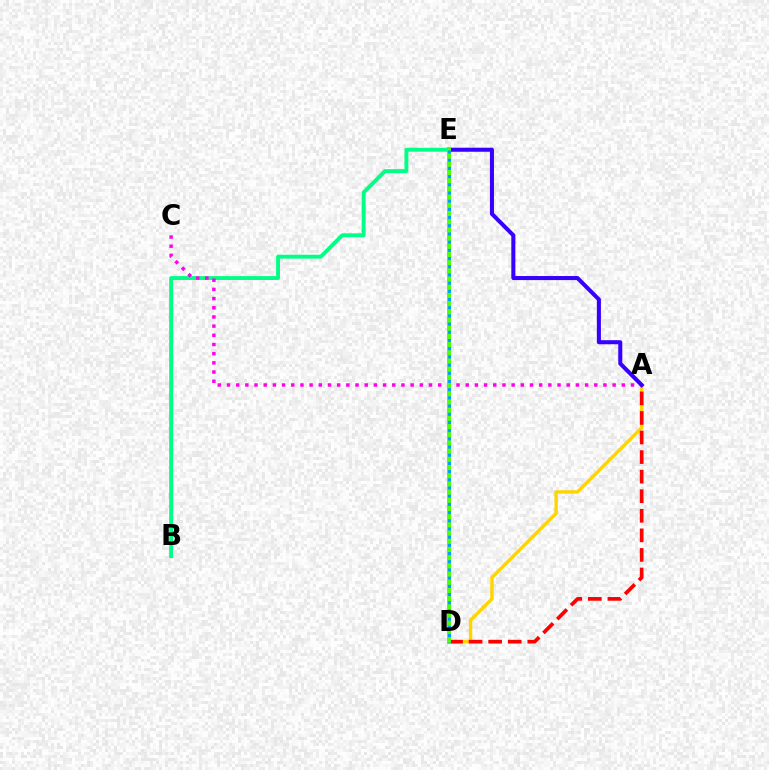{('A', 'D'): [{'color': '#ffd500', 'line_style': 'solid', 'thickness': 2.44}, {'color': '#ff0000', 'line_style': 'dashed', 'thickness': 2.66}], ('B', 'E'): [{'color': '#00ff86', 'line_style': 'solid', 'thickness': 2.81}], ('A', 'C'): [{'color': '#ff00ed', 'line_style': 'dotted', 'thickness': 2.49}], ('A', 'E'): [{'color': '#3700ff', 'line_style': 'solid', 'thickness': 2.92}], ('D', 'E'): [{'color': '#4fff00', 'line_style': 'solid', 'thickness': 2.82}, {'color': '#009eff', 'line_style': 'dotted', 'thickness': 2.23}]}